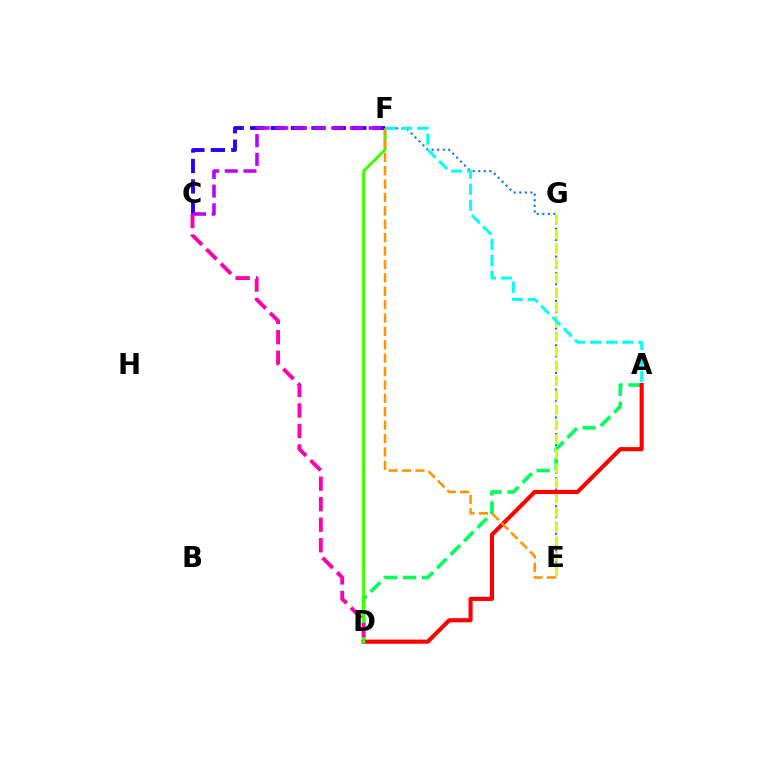{('E', 'F'): [{'color': '#0074ff', 'line_style': 'dotted', 'thickness': 1.51}, {'color': '#ff9400', 'line_style': 'dashed', 'thickness': 1.82}], ('A', 'D'): [{'color': '#00ff5c', 'line_style': 'dashed', 'thickness': 2.59}, {'color': '#ff0000', 'line_style': 'solid', 'thickness': 2.97}], ('E', 'G'): [{'color': '#d1ff00', 'line_style': 'dashed', 'thickness': 1.99}], ('D', 'F'): [{'color': '#3dff00', 'line_style': 'solid', 'thickness': 2.14}], ('C', 'F'): [{'color': '#2500ff', 'line_style': 'dashed', 'thickness': 2.78}, {'color': '#b900ff', 'line_style': 'dashed', 'thickness': 2.54}], ('C', 'D'): [{'color': '#ff00ac', 'line_style': 'dashed', 'thickness': 2.79}], ('A', 'F'): [{'color': '#00fff6', 'line_style': 'dashed', 'thickness': 2.18}]}